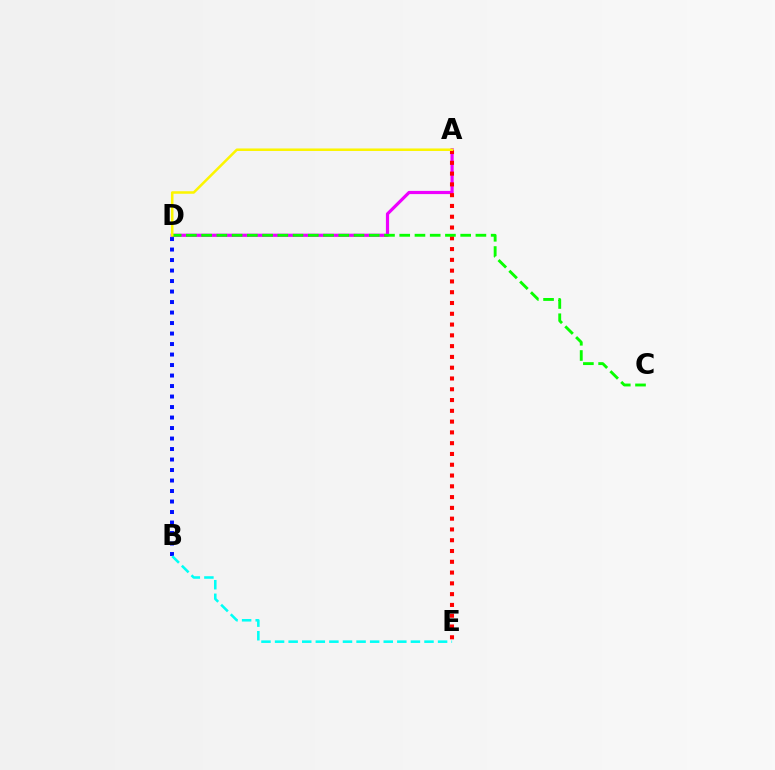{('B', 'D'): [{'color': '#0010ff', 'line_style': 'dotted', 'thickness': 2.85}], ('A', 'D'): [{'color': '#ee00ff', 'line_style': 'solid', 'thickness': 2.29}, {'color': '#fcf500', 'line_style': 'solid', 'thickness': 1.82}], ('A', 'E'): [{'color': '#ff0000', 'line_style': 'dotted', 'thickness': 2.93}], ('C', 'D'): [{'color': '#08ff00', 'line_style': 'dashed', 'thickness': 2.07}], ('B', 'E'): [{'color': '#00fff6', 'line_style': 'dashed', 'thickness': 1.85}]}